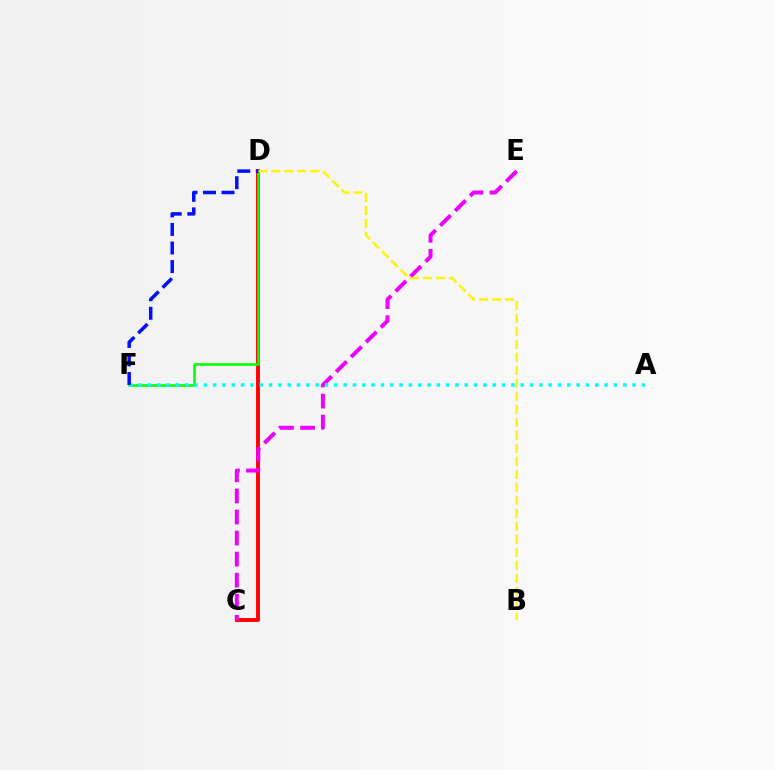{('C', 'D'): [{'color': '#ff0000', 'line_style': 'solid', 'thickness': 2.8}], ('D', 'F'): [{'color': '#08ff00', 'line_style': 'solid', 'thickness': 1.85}, {'color': '#0010ff', 'line_style': 'dashed', 'thickness': 2.52}], ('C', 'E'): [{'color': '#ee00ff', 'line_style': 'dashed', 'thickness': 2.86}], ('B', 'D'): [{'color': '#fcf500', 'line_style': 'dashed', 'thickness': 1.77}], ('A', 'F'): [{'color': '#00fff6', 'line_style': 'dotted', 'thickness': 2.53}]}